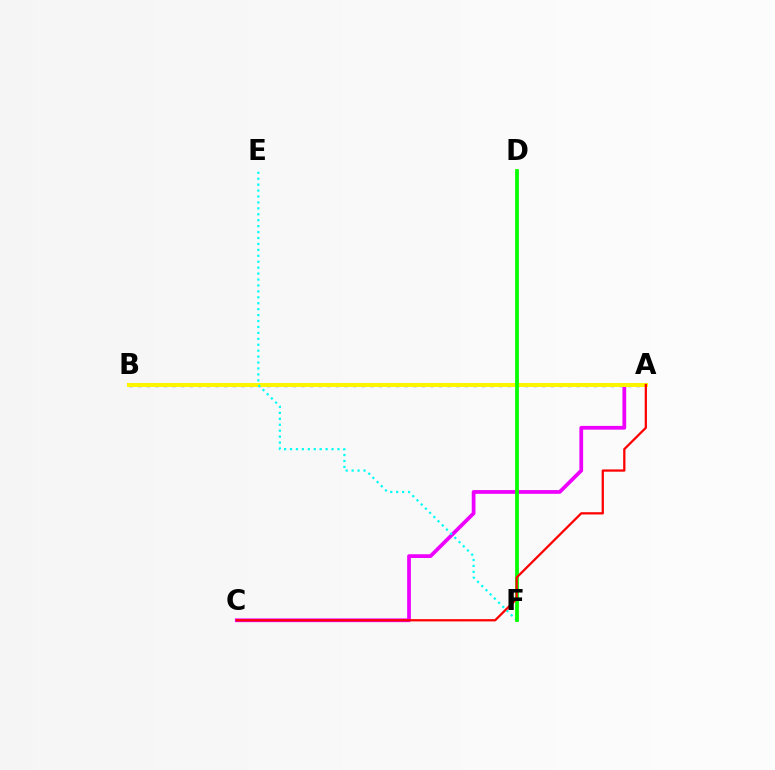{('A', 'C'): [{'color': '#ee00ff', 'line_style': 'solid', 'thickness': 2.7}, {'color': '#ff0000', 'line_style': 'solid', 'thickness': 1.63}], ('A', 'B'): [{'color': '#0010ff', 'line_style': 'dotted', 'thickness': 2.34}, {'color': '#fcf500', 'line_style': 'solid', 'thickness': 2.87}], ('E', 'F'): [{'color': '#00fff6', 'line_style': 'dotted', 'thickness': 1.61}], ('D', 'F'): [{'color': '#08ff00', 'line_style': 'solid', 'thickness': 2.72}]}